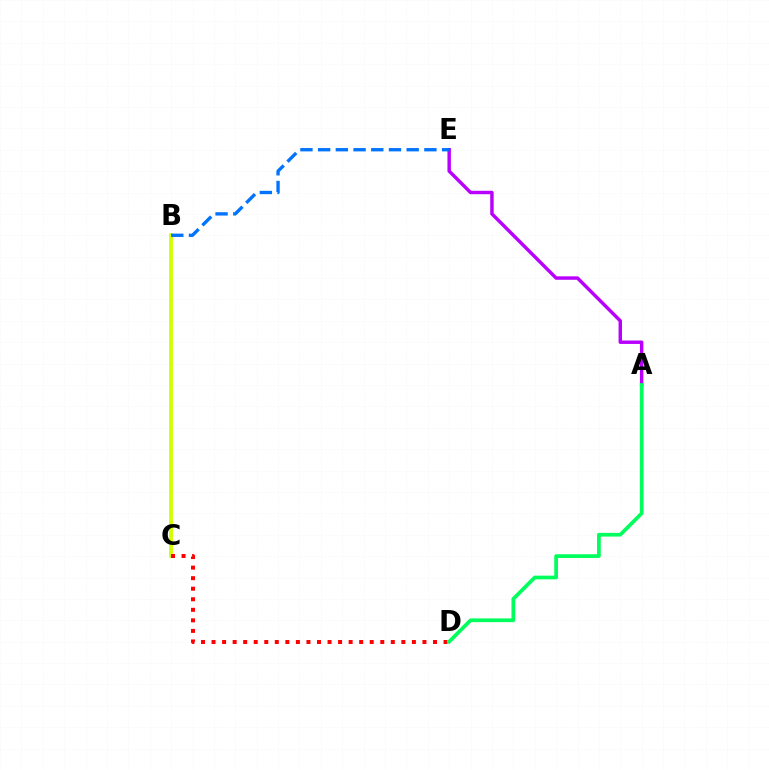{('B', 'C'): [{'color': '#d1ff00', 'line_style': 'solid', 'thickness': 2.75}], ('C', 'D'): [{'color': '#ff0000', 'line_style': 'dotted', 'thickness': 2.87}], ('A', 'E'): [{'color': '#b900ff', 'line_style': 'solid', 'thickness': 2.48}], ('A', 'D'): [{'color': '#00ff5c', 'line_style': 'solid', 'thickness': 2.68}], ('B', 'E'): [{'color': '#0074ff', 'line_style': 'dashed', 'thickness': 2.41}]}